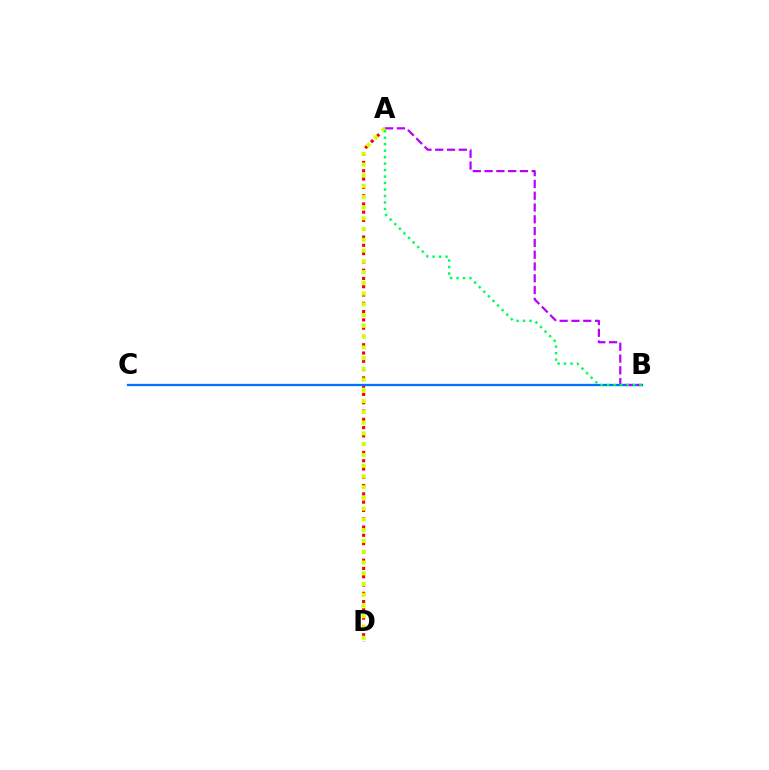{('A', 'D'): [{'color': '#ff0000', 'line_style': 'dotted', 'thickness': 2.25}, {'color': '#d1ff00', 'line_style': 'dotted', 'thickness': 2.92}], ('B', 'C'): [{'color': '#0074ff', 'line_style': 'solid', 'thickness': 1.64}], ('A', 'B'): [{'color': '#b900ff', 'line_style': 'dashed', 'thickness': 1.6}, {'color': '#00ff5c', 'line_style': 'dotted', 'thickness': 1.76}]}